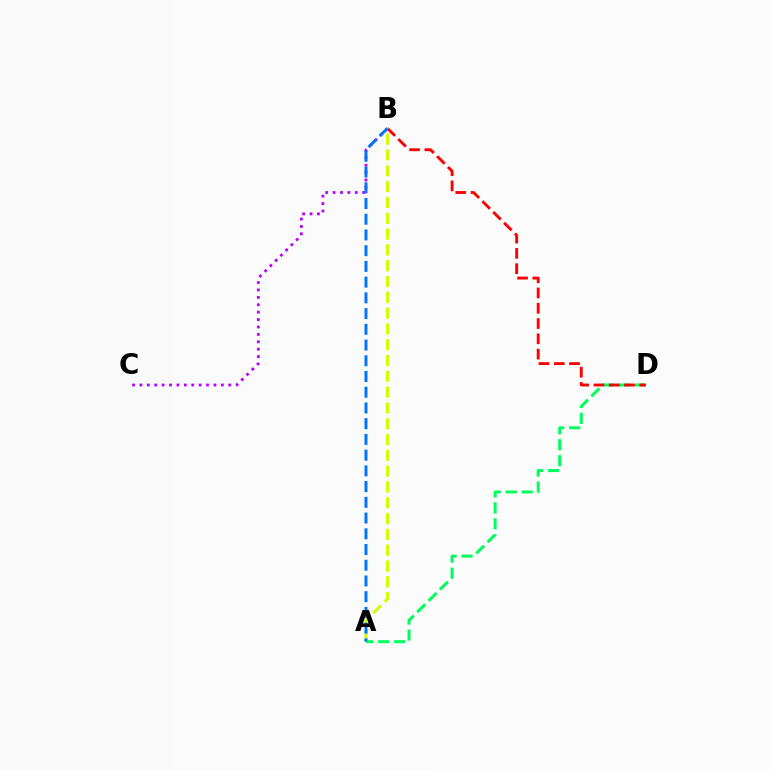{('A', 'D'): [{'color': '#00ff5c', 'line_style': 'dashed', 'thickness': 2.17}], ('B', 'D'): [{'color': '#ff0000', 'line_style': 'dashed', 'thickness': 2.08}], ('B', 'C'): [{'color': '#b900ff', 'line_style': 'dotted', 'thickness': 2.01}], ('A', 'B'): [{'color': '#d1ff00', 'line_style': 'dashed', 'thickness': 2.15}, {'color': '#0074ff', 'line_style': 'dashed', 'thickness': 2.14}]}